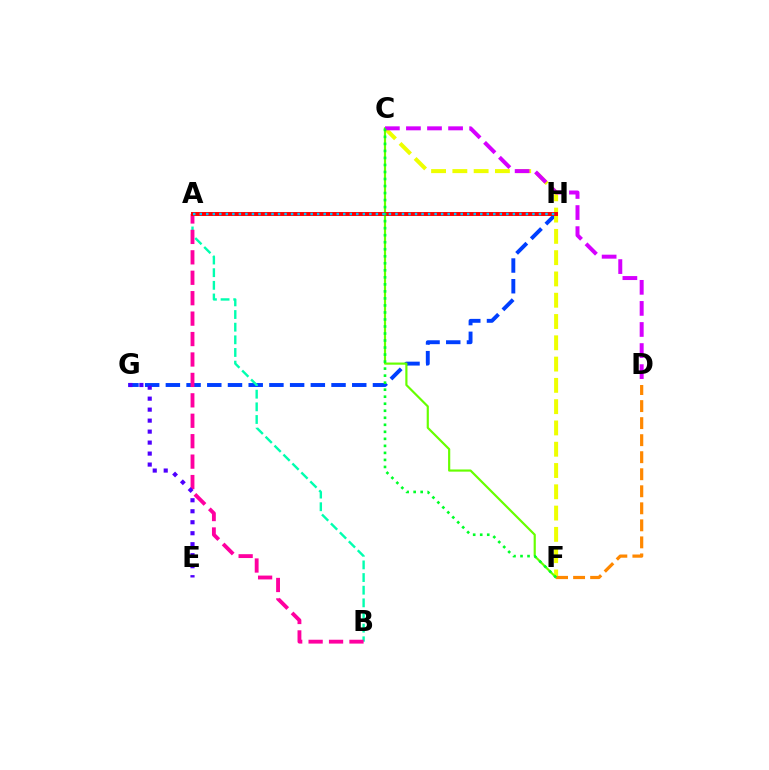{('G', 'H'): [{'color': '#003fff', 'line_style': 'dashed', 'thickness': 2.81}], ('C', 'F'): [{'color': '#eeff00', 'line_style': 'dashed', 'thickness': 2.89}, {'color': '#66ff00', 'line_style': 'solid', 'thickness': 1.56}, {'color': '#00ff27', 'line_style': 'dotted', 'thickness': 1.91}], ('A', 'B'): [{'color': '#00ffaf', 'line_style': 'dashed', 'thickness': 1.72}, {'color': '#ff00a0', 'line_style': 'dashed', 'thickness': 2.78}], ('D', 'F'): [{'color': '#ff8800', 'line_style': 'dashed', 'thickness': 2.31}], ('C', 'D'): [{'color': '#d600ff', 'line_style': 'dashed', 'thickness': 2.86}], ('A', 'H'): [{'color': '#ff0000', 'line_style': 'solid', 'thickness': 2.85}, {'color': '#00c7ff', 'line_style': 'dotted', 'thickness': 1.77}], ('E', 'G'): [{'color': '#4f00ff', 'line_style': 'dotted', 'thickness': 2.99}]}